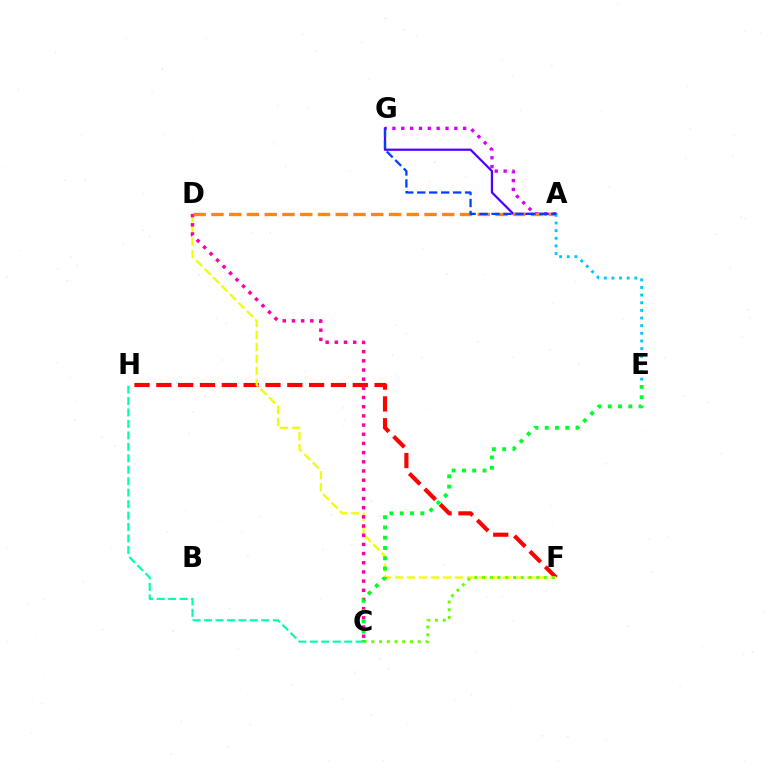{('A', 'G'): [{'color': '#d600ff', 'line_style': 'dotted', 'thickness': 2.4}, {'color': '#4f00ff', 'line_style': 'solid', 'thickness': 1.62}, {'color': '#003fff', 'line_style': 'dashed', 'thickness': 1.62}], ('F', 'H'): [{'color': '#ff0000', 'line_style': 'dashed', 'thickness': 2.96}], ('D', 'F'): [{'color': '#eeff00', 'line_style': 'dashed', 'thickness': 1.62}], ('C', 'H'): [{'color': '#00ffaf', 'line_style': 'dashed', 'thickness': 1.56}], ('C', 'D'): [{'color': '#ff00a0', 'line_style': 'dotted', 'thickness': 2.49}], ('C', 'F'): [{'color': '#66ff00', 'line_style': 'dotted', 'thickness': 2.1}], ('A', 'D'): [{'color': '#ff8800', 'line_style': 'dashed', 'thickness': 2.41}], ('A', 'E'): [{'color': '#00c7ff', 'line_style': 'dotted', 'thickness': 2.08}], ('C', 'E'): [{'color': '#00ff27', 'line_style': 'dotted', 'thickness': 2.79}]}